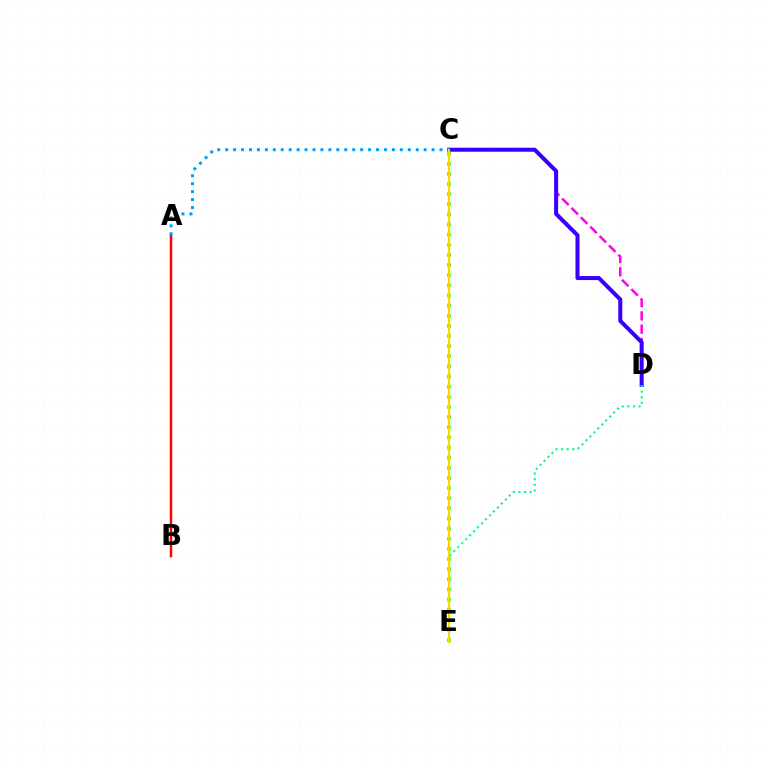{('C', 'D'): [{'color': '#ff00ed', 'line_style': 'dashed', 'thickness': 1.8}, {'color': '#3700ff', 'line_style': 'solid', 'thickness': 2.9}], ('A', 'B'): [{'color': '#ff0000', 'line_style': 'solid', 'thickness': 1.78}], ('C', 'E'): [{'color': '#4fff00', 'line_style': 'dotted', 'thickness': 2.75}, {'color': '#ffd500', 'line_style': 'solid', 'thickness': 1.56}], ('A', 'C'): [{'color': '#009eff', 'line_style': 'dotted', 'thickness': 2.16}], ('D', 'E'): [{'color': '#00ff86', 'line_style': 'dotted', 'thickness': 1.52}]}